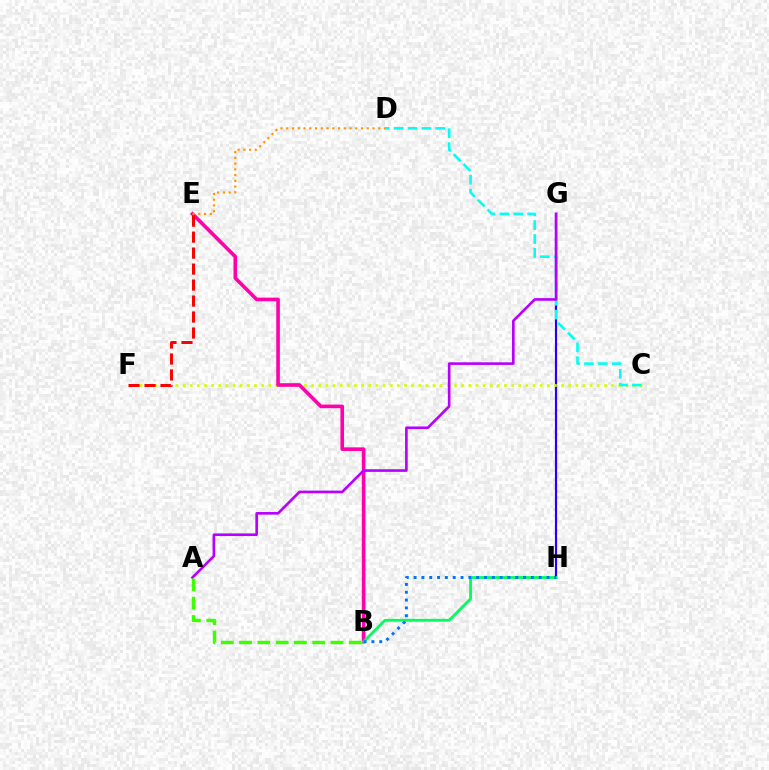{('G', 'H'): [{'color': '#2500ff', 'line_style': 'solid', 'thickness': 1.58}], ('C', 'F'): [{'color': '#d1ff00', 'line_style': 'dotted', 'thickness': 1.94}], ('C', 'D'): [{'color': '#00fff6', 'line_style': 'dashed', 'thickness': 1.88}], ('B', 'E'): [{'color': '#ff00ac', 'line_style': 'solid', 'thickness': 2.61}], ('B', 'H'): [{'color': '#00ff5c', 'line_style': 'solid', 'thickness': 2.02}, {'color': '#0074ff', 'line_style': 'dotted', 'thickness': 2.12}], ('A', 'G'): [{'color': '#b900ff', 'line_style': 'solid', 'thickness': 1.9}], ('E', 'F'): [{'color': '#ff0000', 'line_style': 'dashed', 'thickness': 2.17}], ('A', 'B'): [{'color': '#3dff00', 'line_style': 'dashed', 'thickness': 2.48}], ('D', 'E'): [{'color': '#ff9400', 'line_style': 'dotted', 'thickness': 1.56}]}